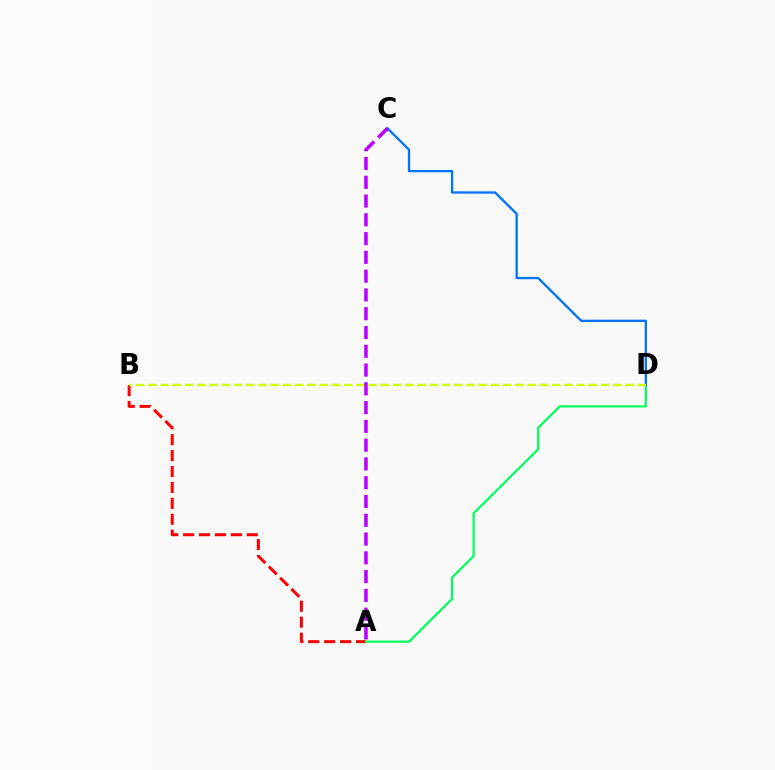{('A', 'B'): [{'color': '#ff0000', 'line_style': 'dashed', 'thickness': 2.16}], ('A', 'D'): [{'color': '#00ff5c', 'line_style': 'solid', 'thickness': 1.6}], ('C', 'D'): [{'color': '#0074ff', 'line_style': 'solid', 'thickness': 1.66}], ('B', 'D'): [{'color': '#d1ff00', 'line_style': 'dashed', 'thickness': 1.66}], ('A', 'C'): [{'color': '#b900ff', 'line_style': 'dashed', 'thickness': 2.55}]}